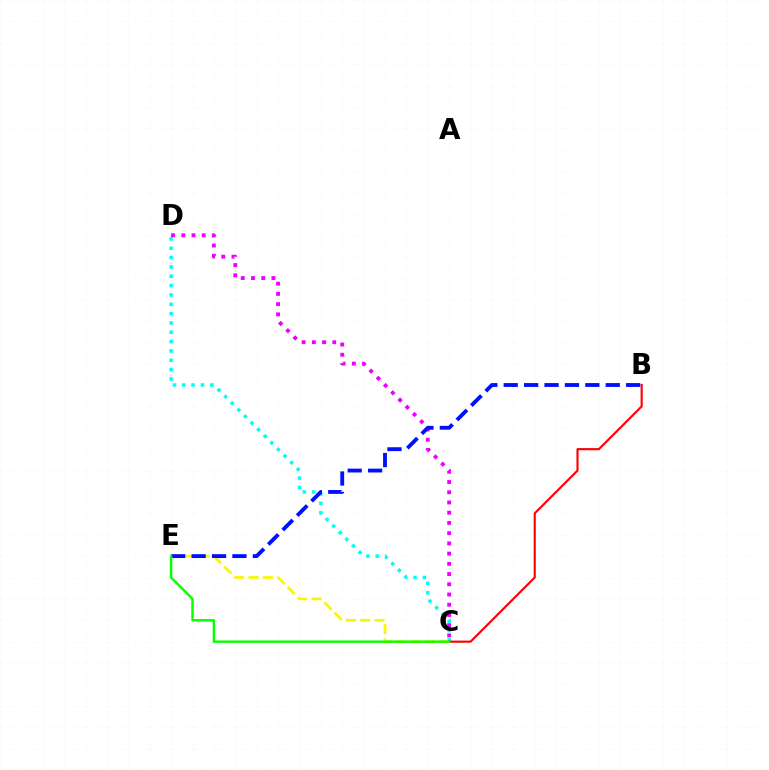{('C', 'E'): [{'color': '#fcf500', 'line_style': 'dashed', 'thickness': 1.95}, {'color': '#08ff00', 'line_style': 'solid', 'thickness': 1.73}], ('C', 'D'): [{'color': '#00fff6', 'line_style': 'dotted', 'thickness': 2.54}, {'color': '#ee00ff', 'line_style': 'dotted', 'thickness': 2.78}], ('B', 'C'): [{'color': '#ff0000', 'line_style': 'solid', 'thickness': 1.54}], ('B', 'E'): [{'color': '#0010ff', 'line_style': 'dashed', 'thickness': 2.77}]}